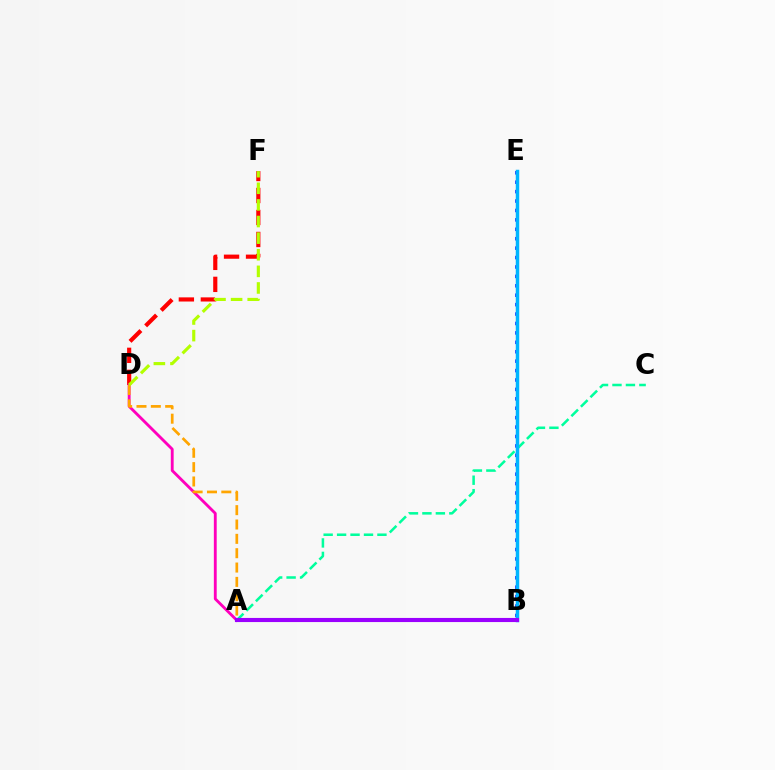{('B', 'E'): [{'color': '#0010ff', 'line_style': 'dotted', 'thickness': 2.56}, {'color': '#00b5ff', 'line_style': 'solid', 'thickness': 2.5}], ('D', 'F'): [{'color': '#ff0000', 'line_style': 'dashed', 'thickness': 2.99}, {'color': '#b3ff00', 'line_style': 'dashed', 'thickness': 2.26}], ('A', 'C'): [{'color': '#00ff9d', 'line_style': 'dashed', 'thickness': 1.83}], ('A', 'D'): [{'color': '#ff00bd', 'line_style': 'solid', 'thickness': 2.05}, {'color': '#ffa500', 'line_style': 'dashed', 'thickness': 1.95}], ('A', 'B'): [{'color': '#08ff00', 'line_style': 'dotted', 'thickness': 2.75}, {'color': '#9b00ff', 'line_style': 'solid', 'thickness': 2.96}]}